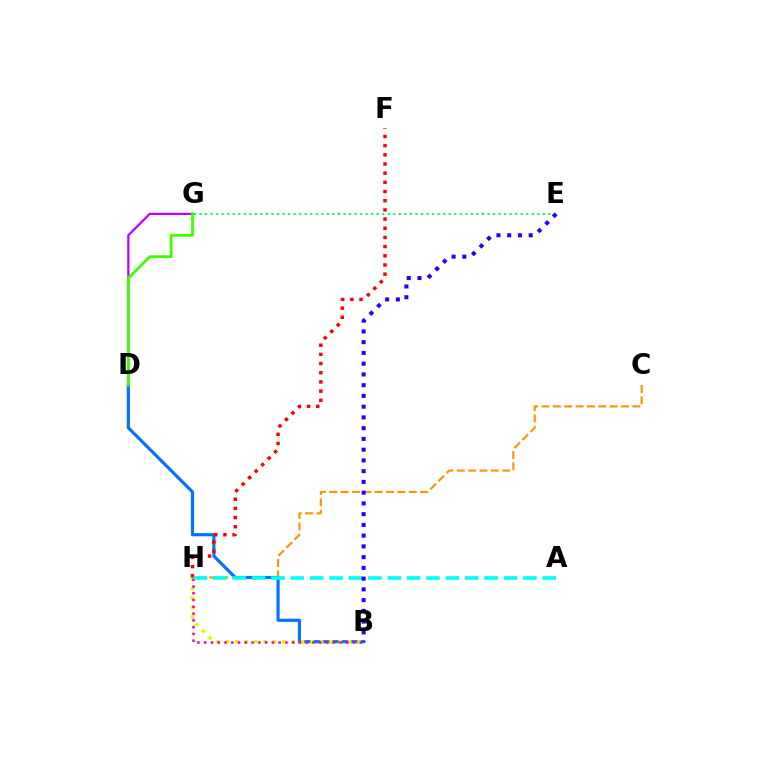{('C', 'H'): [{'color': '#ff9400', 'line_style': 'dashed', 'thickness': 1.54}], ('B', 'D'): [{'color': '#0074ff', 'line_style': 'solid', 'thickness': 2.27}], ('B', 'H'): [{'color': '#d1ff00', 'line_style': 'dotted', 'thickness': 2.56}, {'color': '#ff00ac', 'line_style': 'dotted', 'thickness': 1.84}], ('F', 'H'): [{'color': '#ff0000', 'line_style': 'dotted', 'thickness': 2.49}], ('E', 'G'): [{'color': '#00ff5c', 'line_style': 'dotted', 'thickness': 1.5}], ('A', 'H'): [{'color': '#00fff6', 'line_style': 'dashed', 'thickness': 2.63}], ('D', 'G'): [{'color': '#b900ff', 'line_style': 'solid', 'thickness': 1.6}, {'color': '#3dff00', 'line_style': 'solid', 'thickness': 1.99}], ('B', 'E'): [{'color': '#2500ff', 'line_style': 'dotted', 'thickness': 2.92}]}